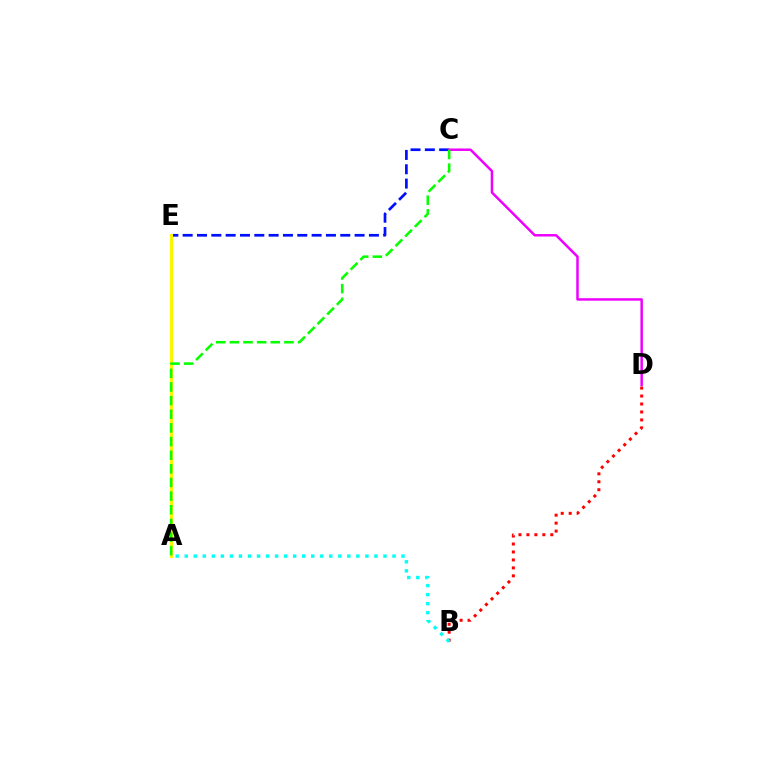{('C', 'E'): [{'color': '#0010ff', 'line_style': 'dashed', 'thickness': 1.95}], ('A', 'E'): [{'color': '#fcf500', 'line_style': 'solid', 'thickness': 2.21}], ('C', 'D'): [{'color': '#ee00ff', 'line_style': 'solid', 'thickness': 1.79}], ('B', 'D'): [{'color': '#ff0000', 'line_style': 'dotted', 'thickness': 2.16}], ('A', 'C'): [{'color': '#08ff00', 'line_style': 'dashed', 'thickness': 1.85}], ('A', 'B'): [{'color': '#00fff6', 'line_style': 'dotted', 'thickness': 2.45}]}